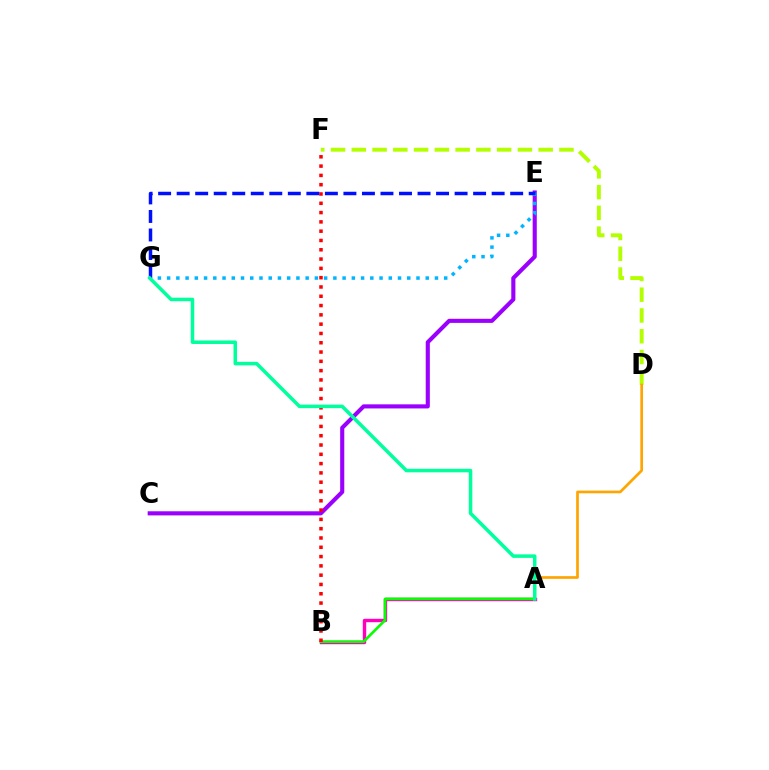{('C', 'E'): [{'color': '#9b00ff', 'line_style': 'solid', 'thickness': 2.96}], ('E', 'G'): [{'color': '#00b5ff', 'line_style': 'dotted', 'thickness': 2.51}, {'color': '#0010ff', 'line_style': 'dashed', 'thickness': 2.52}], ('A', 'B'): [{'color': '#ff00bd', 'line_style': 'solid', 'thickness': 2.46}, {'color': '#08ff00', 'line_style': 'solid', 'thickness': 1.9}], ('D', 'F'): [{'color': '#b3ff00', 'line_style': 'dashed', 'thickness': 2.82}], ('A', 'D'): [{'color': '#ffa500', 'line_style': 'solid', 'thickness': 1.94}], ('B', 'F'): [{'color': '#ff0000', 'line_style': 'dotted', 'thickness': 2.53}], ('A', 'G'): [{'color': '#00ff9d', 'line_style': 'solid', 'thickness': 2.53}]}